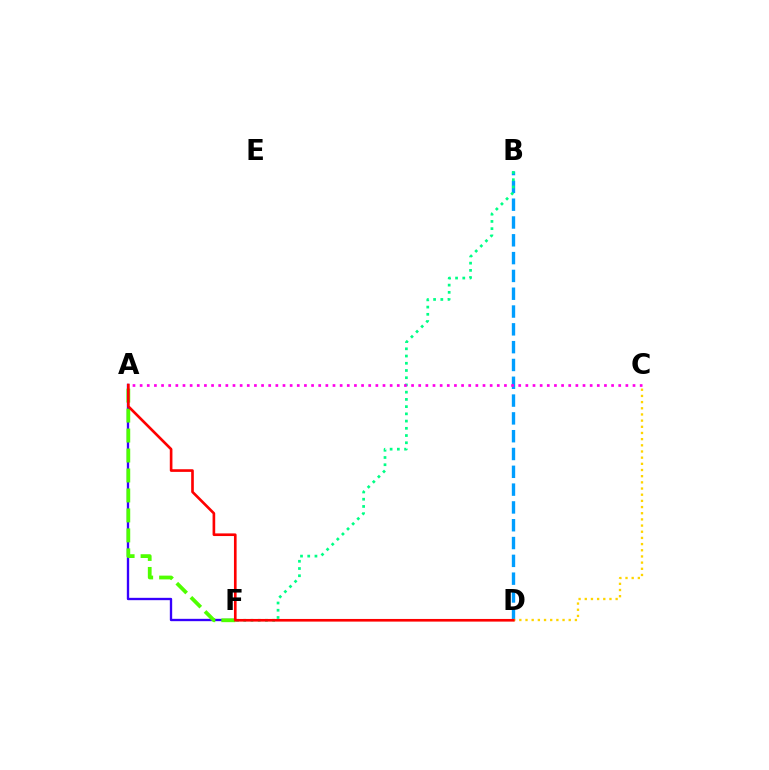{('B', 'D'): [{'color': '#009eff', 'line_style': 'dashed', 'thickness': 2.42}], ('C', 'D'): [{'color': '#ffd500', 'line_style': 'dotted', 'thickness': 1.68}], ('B', 'F'): [{'color': '#00ff86', 'line_style': 'dotted', 'thickness': 1.96}], ('A', 'F'): [{'color': '#3700ff', 'line_style': 'solid', 'thickness': 1.69}, {'color': '#4fff00', 'line_style': 'dashed', 'thickness': 2.71}], ('A', 'C'): [{'color': '#ff00ed', 'line_style': 'dotted', 'thickness': 1.94}], ('A', 'D'): [{'color': '#ff0000', 'line_style': 'solid', 'thickness': 1.91}]}